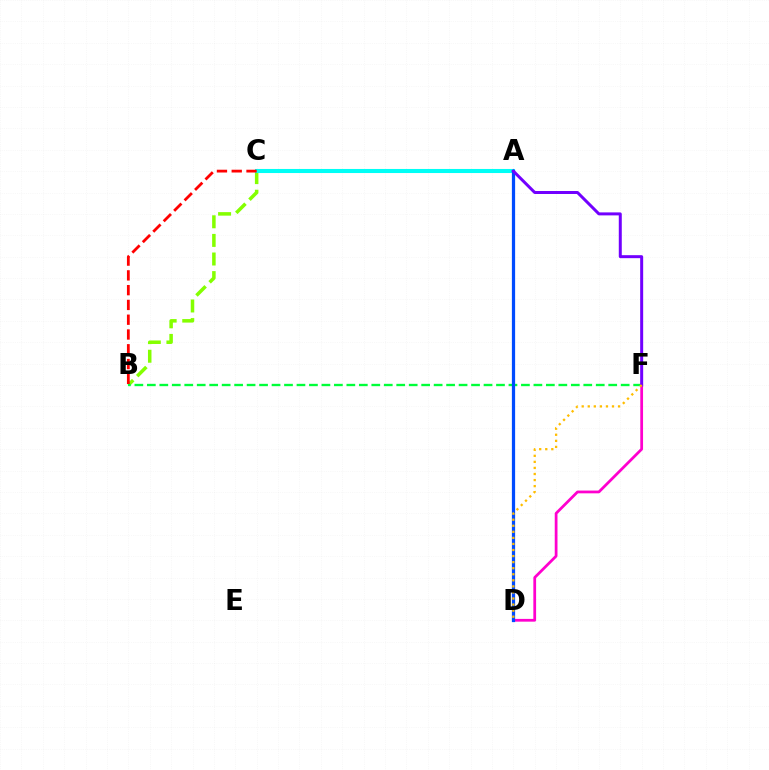{('B', 'C'): [{'color': '#84ff00', 'line_style': 'dashed', 'thickness': 2.53}, {'color': '#ff0000', 'line_style': 'dashed', 'thickness': 2.01}], ('B', 'F'): [{'color': '#00ff39', 'line_style': 'dashed', 'thickness': 1.69}], ('D', 'F'): [{'color': '#ff00cf', 'line_style': 'solid', 'thickness': 1.99}, {'color': '#ffbd00', 'line_style': 'dotted', 'thickness': 1.65}], ('A', 'C'): [{'color': '#00fff6', 'line_style': 'solid', 'thickness': 2.93}], ('A', 'D'): [{'color': '#004bff', 'line_style': 'solid', 'thickness': 2.33}], ('A', 'F'): [{'color': '#7200ff', 'line_style': 'solid', 'thickness': 2.15}]}